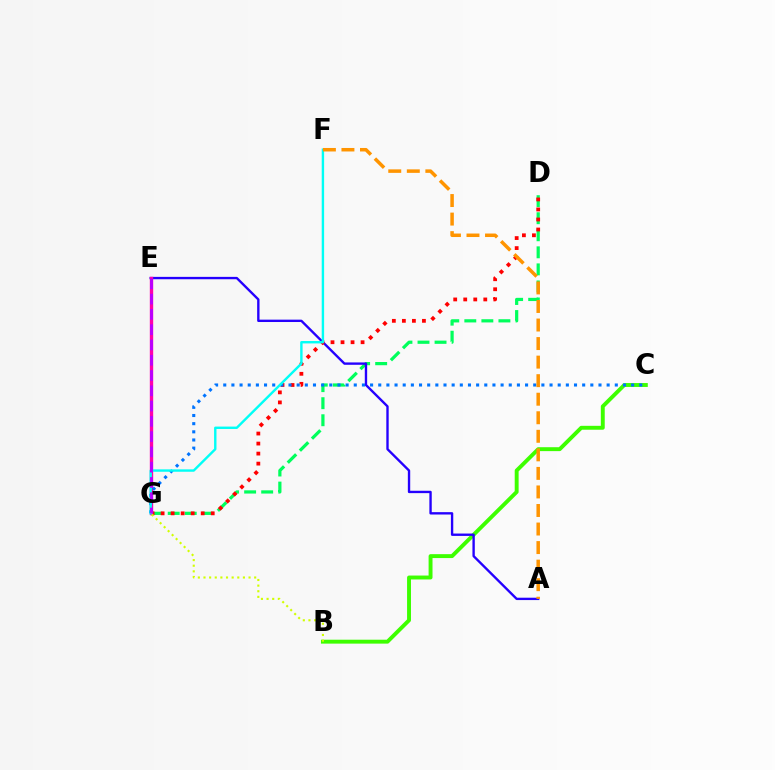{('D', 'G'): [{'color': '#00ff5c', 'line_style': 'dashed', 'thickness': 2.32}, {'color': '#ff0000', 'line_style': 'dotted', 'thickness': 2.72}], ('B', 'C'): [{'color': '#3dff00', 'line_style': 'solid', 'thickness': 2.81}], ('A', 'E'): [{'color': '#2500ff', 'line_style': 'solid', 'thickness': 1.7}], ('E', 'G'): [{'color': '#ff00ac', 'line_style': 'solid', 'thickness': 2.42}, {'color': '#b900ff', 'line_style': 'dashed', 'thickness': 2.08}], ('C', 'G'): [{'color': '#0074ff', 'line_style': 'dotted', 'thickness': 2.22}], ('F', 'G'): [{'color': '#00fff6', 'line_style': 'solid', 'thickness': 1.73}], ('B', 'G'): [{'color': '#d1ff00', 'line_style': 'dotted', 'thickness': 1.53}], ('A', 'F'): [{'color': '#ff9400', 'line_style': 'dashed', 'thickness': 2.52}]}